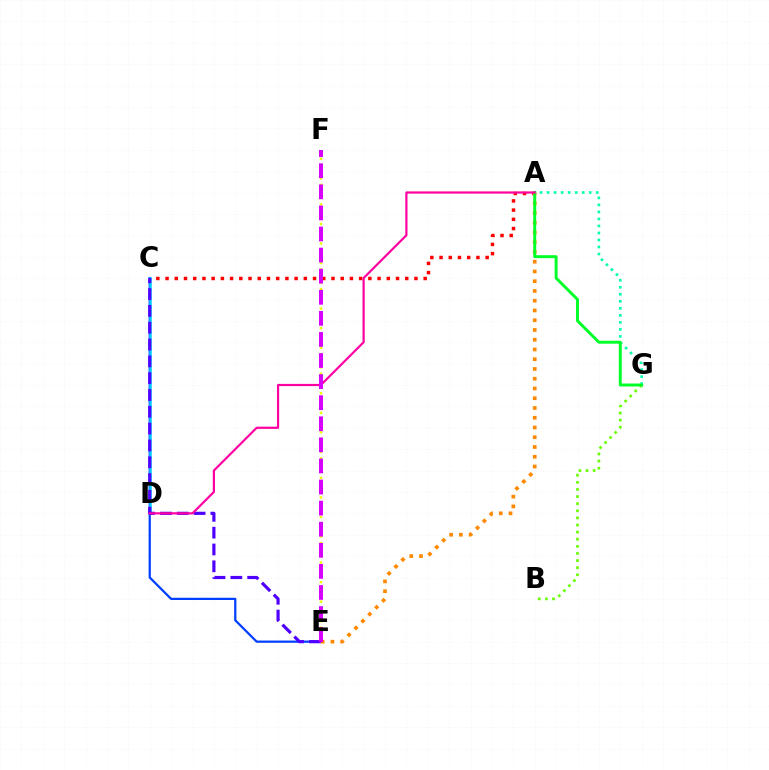{('C', 'E'): [{'color': '#003fff', 'line_style': 'solid', 'thickness': 1.61}, {'color': '#4f00ff', 'line_style': 'dashed', 'thickness': 2.29}], ('A', 'C'): [{'color': '#ff0000', 'line_style': 'dotted', 'thickness': 2.5}], ('A', 'E'): [{'color': '#ff8800', 'line_style': 'dotted', 'thickness': 2.65}], ('B', 'G'): [{'color': '#66ff00', 'line_style': 'dotted', 'thickness': 1.93}], ('C', 'D'): [{'color': '#00c7ff', 'line_style': 'solid', 'thickness': 1.81}], ('A', 'G'): [{'color': '#00ffaf', 'line_style': 'dotted', 'thickness': 1.91}, {'color': '#00ff27', 'line_style': 'solid', 'thickness': 2.12}], ('A', 'D'): [{'color': '#ff00a0', 'line_style': 'solid', 'thickness': 1.58}], ('E', 'F'): [{'color': '#eeff00', 'line_style': 'dotted', 'thickness': 1.77}, {'color': '#d600ff', 'line_style': 'dashed', 'thickness': 2.86}]}